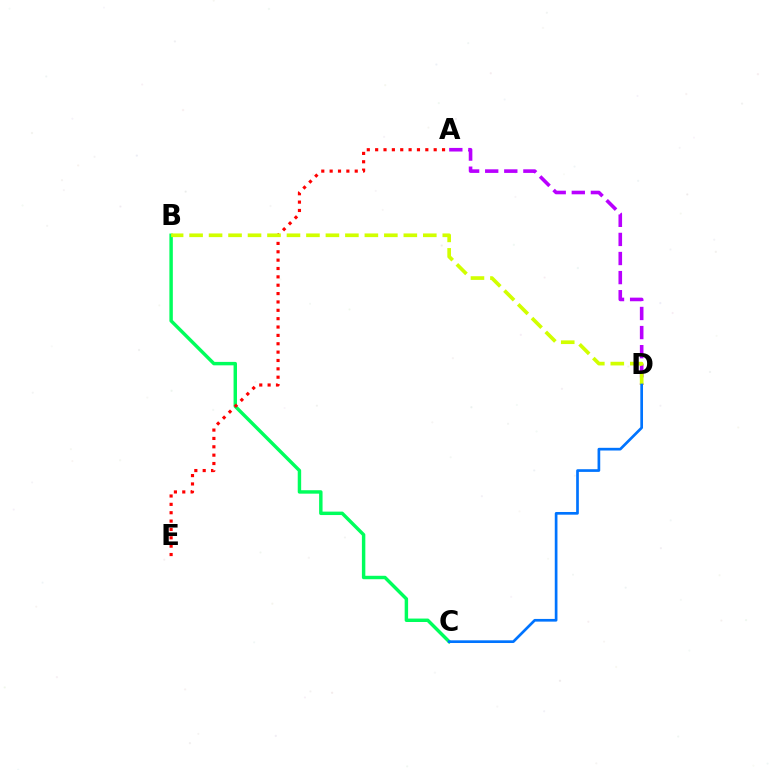{('A', 'D'): [{'color': '#b900ff', 'line_style': 'dashed', 'thickness': 2.59}], ('B', 'C'): [{'color': '#00ff5c', 'line_style': 'solid', 'thickness': 2.48}], ('A', 'E'): [{'color': '#ff0000', 'line_style': 'dotted', 'thickness': 2.27}], ('B', 'D'): [{'color': '#d1ff00', 'line_style': 'dashed', 'thickness': 2.65}], ('C', 'D'): [{'color': '#0074ff', 'line_style': 'solid', 'thickness': 1.94}]}